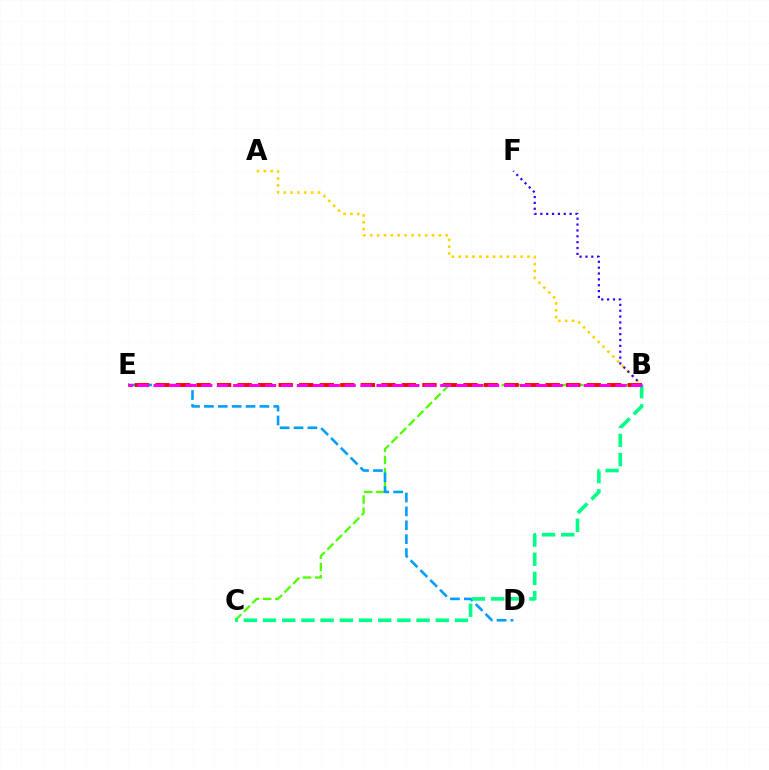{('A', 'B'): [{'color': '#ffd500', 'line_style': 'dotted', 'thickness': 1.87}], ('B', 'C'): [{'color': '#4fff00', 'line_style': 'dashed', 'thickness': 1.65}, {'color': '#00ff86', 'line_style': 'dashed', 'thickness': 2.61}], ('B', 'F'): [{'color': '#3700ff', 'line_style': 'dotted', 'thickness': 1.59}], ('D', 'E'): [{'color': '#009eff', 'line_style': 'dashed', 'thickness': 1.88}], ('B', 'E'): [{'color': '#ff0000', 'line_style': 'dashed', 'thickness': 2.79}, {'color': '#ff00ed', 'line_style': 'dashed', 'thickness': 2.16}]}